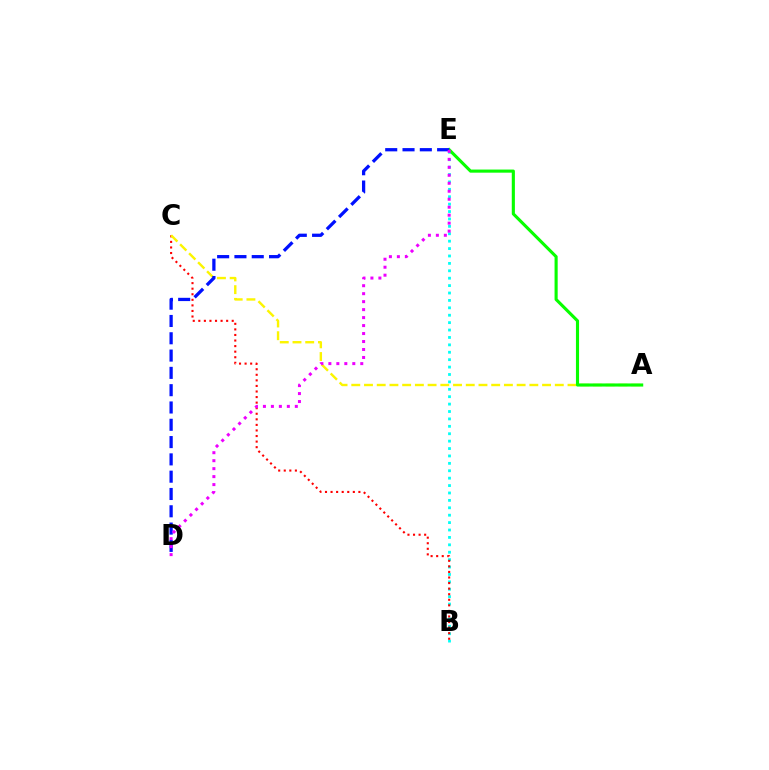{('B', 'E'): [{'color': '#00fff6', 'line_style': 'dotted', 'thickness': 2.01}], ('B', 'C'): [{'color': '#ff0000', 'line_style': 'dotted', 'thickness': 1.51}], ('A', 'C'): [{'color': '#fcf500', 'line_style': 'dashed', 'thickness': 1.73}], ('A', 'E'): [{'color': '#08ff00', 'line_style': 'solid', 'thickness': 2.24}], ('D', 'E'): [{'color': '#0010ff', 'line_style': 'dashed', 'thickness': 2.35}, {'color': '#ee00ff', 'line_style': 'dotted', 'thickness': 2.17}]}